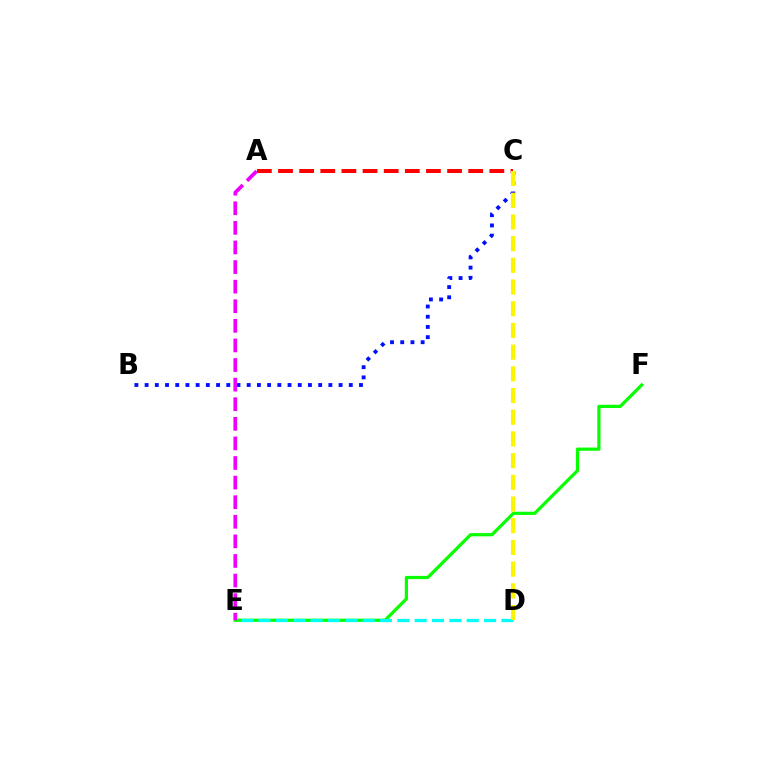{('E', 'F'): [{'color': '#08ff00', 'line_style': 'solid', 'thickness': 2.31}], ('A', 'C'): [{'color': '#ff0000', 'line_style': 'dashed', 'thickness': 2.87}], ('B', 'C'): [{'color': '#0010ff', 'line_style': 'dotted', 'thickness': 2.77}], ('D', 'E'): [{'color': '#00fff6', 'line_style': 'dashed', 'thickness': 2.36}], ('A', 'E'): [{'color': '#ee00ff', 'line_style': 'dashed', 'thickness': 2.66}], ('C', 'D'): [{'color': '#fcf500', 'line_style': 'dashed', 'thickness': 2.95}]}